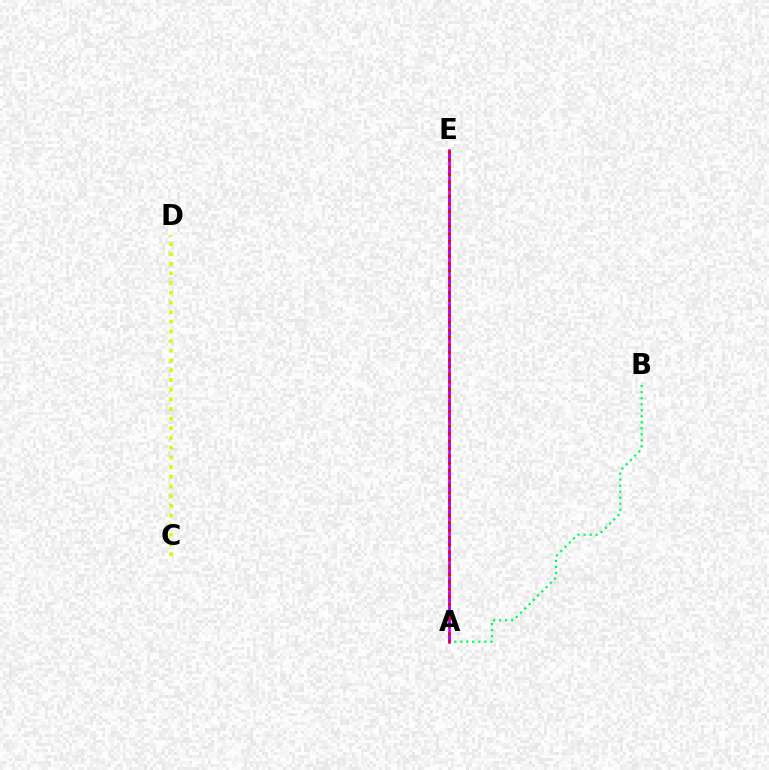{('A', 'E'): [{'color': '#0074ff', 'line_style': 'dashed', 'thickness': 1.86}, {'color': '#b900ff', 'line_style': 'solid', 'thickness': 1.83}, {'color': '#ff0000', 'line_style': 'dotted', 'thickness': 2.01}], ('A', 'B'): [{'color': '#00ff5c', 'line_style': 'dotted', 'thickness': 1.64}], ('C', 'D'): [{'color': '#d1ff00', 'line_style': 'dotted', 'thickness': 2.63}]}